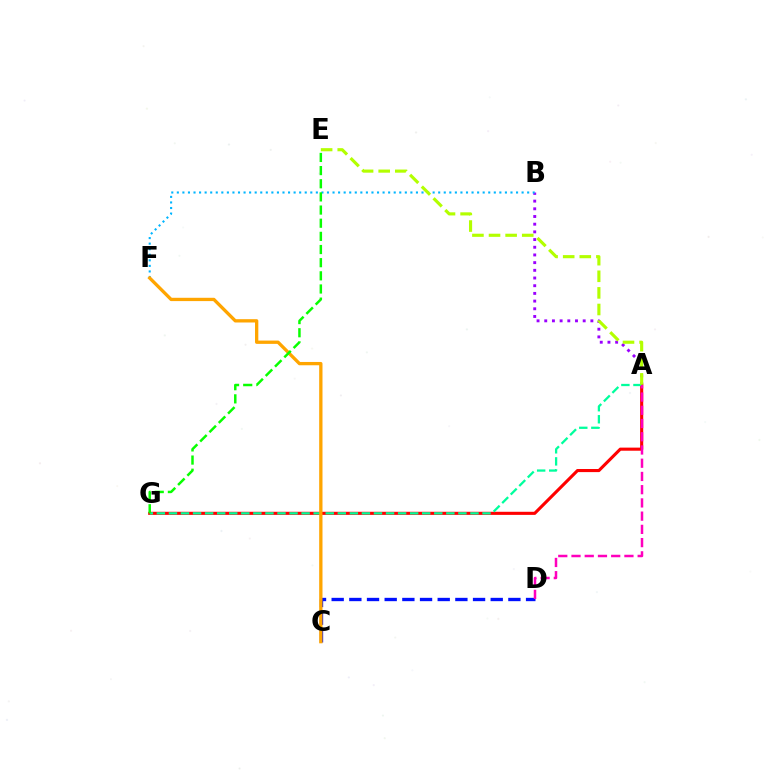{('A', 'B'): [{'color': '#9b00ff', 'line_style': 'dotted', 'thickness': 2.09}], ('A', 'G'): [{'color': '#ff0000', 'line_style': 'solid', 'thickness': 2.23}, {'color': '#00ff9d', 'line_style': 'dashed', 'thickness': 1.64}], ('B', 'F'): [{'color': '#00b5ff', 'line_style': 'dotted', 'thickness': 1.51}], ('C', 'D'): [{'color': '#0010ff', 'line_style': 'dashed', 'thickness': 2.4}], ('A', 'E'): [{'color': '#b3ff00', 'line_style': 'dashed', 'thickness': 2.26}], ('A', 'D'): [{'color': '#ff00bd', 'line_style': 'dashed', 'thickness': 1.8}], ('C', 'F'): [{'color': '#ffa500', 'line_style': 'solid', 'thickness': 2.38}], ('E', 'G'): [{'color': '#08ff00', 'line_style': 'dashed', 'thickness': 1.79}]}